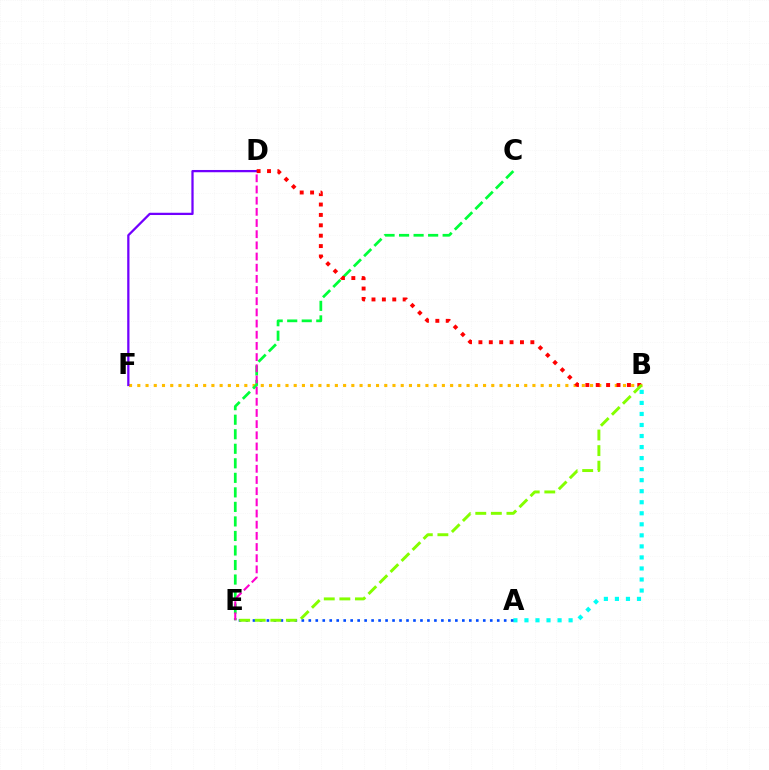{('A', 'B'): [{'color': '#00fff6', 'line_style': 'dotted', 'thickness': 3.0}], ('B', 'F'): [{'color': '#ffbd00', 'line_style': 'dotted', 'thickness': 2.24}], ('A', 'E'): [{'color': '#004bff', 'line_style': 'dotted', 'thickness': 1.9}], ('D', 'F'): [{'color': '#7200ff', 'line_style': 'solid', 'thickness': 1.63}], ('C', 'E'): [{'color': '#00ff39', 'line_style': 'dashed', 'thickness': 1.97}], ('B', 'D'): [{'color': '#ff0000', 'line_style': 'dotted', 'thickness': 2.82}], ('B', 'E'): [{'color': '#84ff00', 'line_style': 'dashed', 'thickness': 2.12}], ('D', 'E'): [{'color': '#ff00cf', 'line_style': 'dashed', 'thickness': 1.52}]}